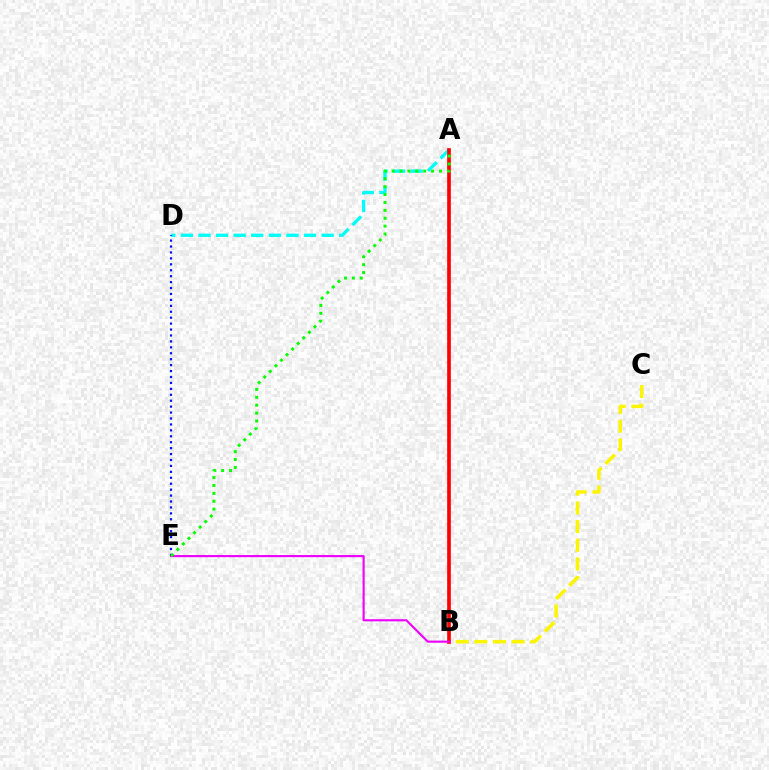{('B', 'C'): [{'color': '#fcf500', 'line_style': 'dashed', 'thickness': 2.54}], ('A', 'D'): [{'color': '#00fff6', 'line_style': 'dashed', 'thickness': 2.39}], ('D', 'E'): [{'color': '#0010ff', 'line_style': 'dotted', 'thickness': 1.61}], ('A', 'B'): [{'color': '#ff0000', 'line_style': 'solid', 'thickness': 2.64}], ('B', 'E'): [{'color': '#ee00ff', 'line_style': 'solid', 'thickness': 1.53}], ('A', 'E'): [{'color': '#08ff00', 'line_style': 'dotted', 'thickness': 2.15}]}